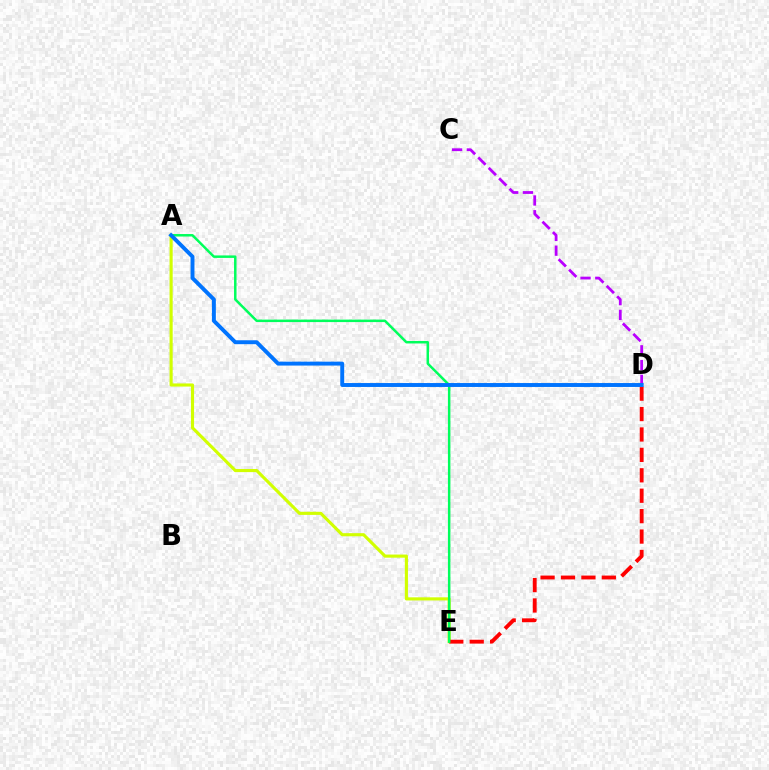{('C', 'D'): [{'color': '#b900ff', 'line_style': 'dashed', 'thickness': 2.01}], ('A', 'E'): [{'color': '#d1ff00', 'line_style': 'solid', 'thickness': 2.25}, {'color': '#00ff5c', 'line_style': 'solid', 'thickness': 1.79}], ('D', 'E'): [{'color': '#ff0000', 'line_style': 'dashed', 'thickness': 2.77}], ('A', 'D'): [{'color': '#0074ff', 'line_style': 'solid', 'thickness': 2.82}]}